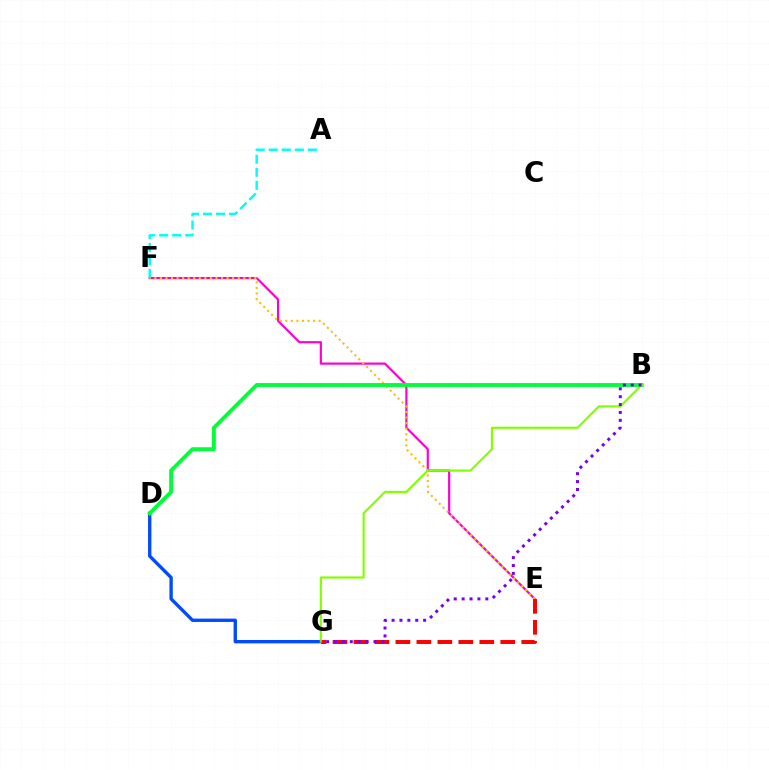{('E', 'F'): [{'color': '#ff00cf', 'line_style': 'solid', 'thickness': 1.58}, {'color': '#ffbd00', 'line_style': 'dotted', 'thickness': 1.51}], ('D', 'G'): [{'color': '#004bff', 'line_style': 'solid', 'thickness': 2.41}], ('B', 'D'): [{'color': '#00ff39', 'line_style': 'solid', 'thickness': 2.79}], ('A', 'F'): [{'color': '#00fff6', 'line_style': 'dashed', 'thickness': 1.77}], ('E', 'G'): [{'color': '#ff0000', 'line_style': 'dashed', 'thickness': 2.85}], ('B', 'G'): [{'color': '#84ff00', 'line_style': 'solid', 'thickness': 1.56}, {'color': '#7200ff', 'line_style': 'dotted', 'thickness': 2.14}]}